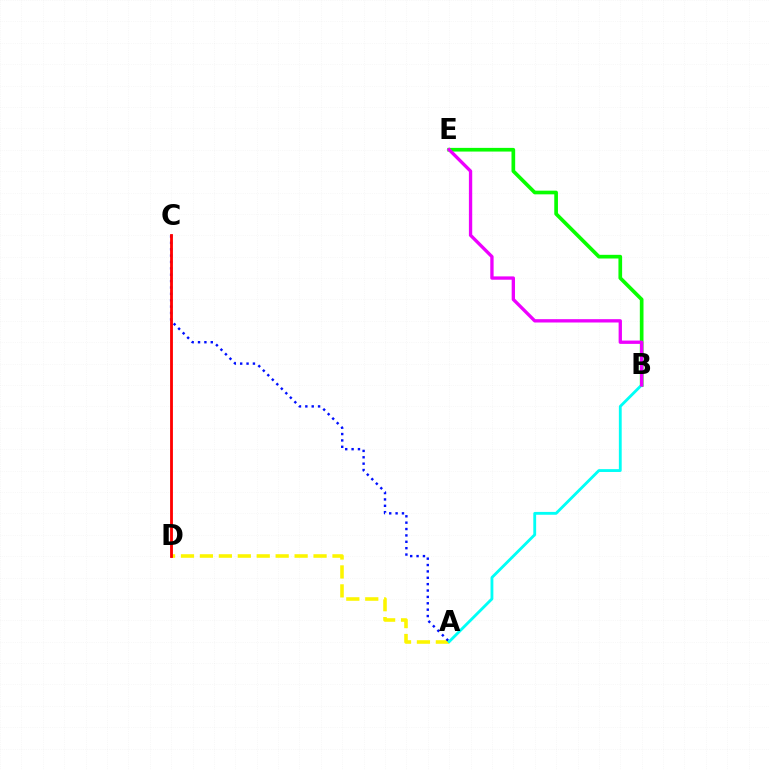{('A', 'D'): [{'color': '#fcf500', 'line_style': 'dashed', 'thickness': 2.57}], ('B', 'E'): [{'color': '#08ff00', 'line_style': 'solid', 'thickness': 2.65}, {'color': '#ee00ff', 'line_style': 'solid', 'thickness': 2.39}], ('A', 'C'): [{'color': '#0010ff', 'line_style': 'dotted', 'thickness': 1.73}], ('A', 'B'): [{'color': '#00fff6', 'line_style': 'solid', 'thickness': 2.04}], ('C', 'D'): [{'color': '#ff0000', 'line_style': 'solid', 'thickness': 2.04}]}